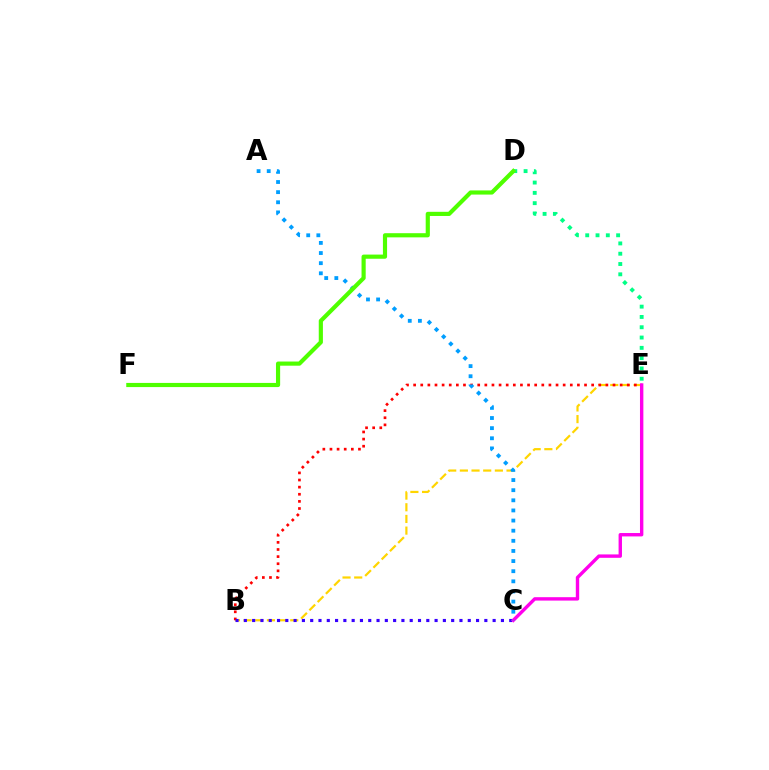{('B', 'E'): [{'color': '#ffd500', 'line_style': 'dashed', 'thickness': 1.59}, {'color': '#ff0000', 'line_style': 'dotted', 'thickness': 1.93}], ('D', 'E'): [{'color': '#00ff86', 'line_style': 'dotted', 'thickness': 2.8}], ('B', 'C'): [{'color': '#3700ff', 'line_style': 'dotted', 'thickness': 2.25}], ('C', 'E'): [{'color': '#ff00ed', 'line_style': 'solid', 'thickness': 2.44}], ('A', 'C'): [{'color': '#009eff', 'line_style': 'dotted', 'thickness': 2.75}], ('D', 'F'): [{'color': '#4fff00', 'line_style': 'solid', 'thickness': 3.0}]}